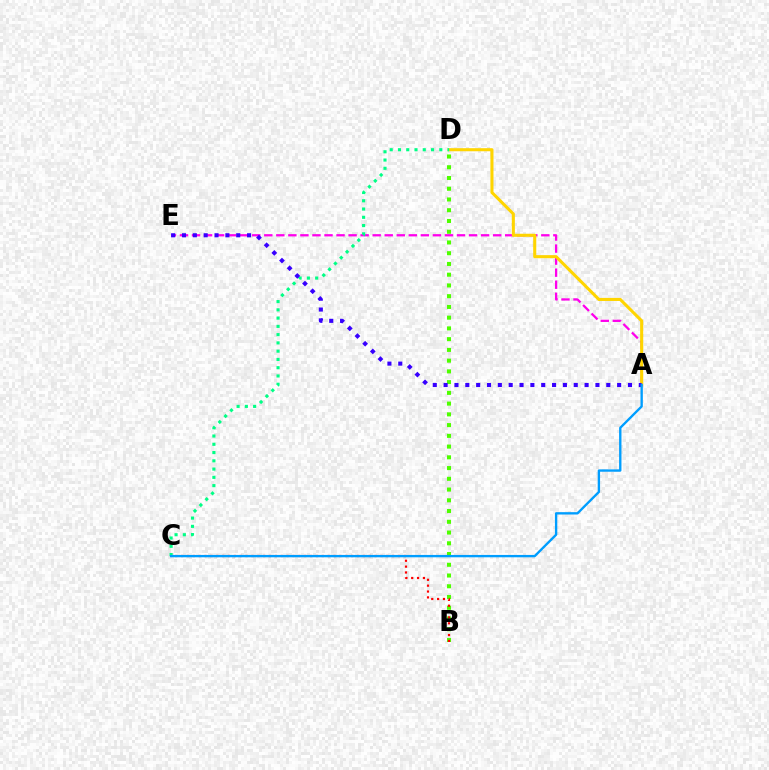{('A', 'E'): [{'color': '#ff00ed', 'line_style': 'dashed', 'thickness': 1.64}, {'color': '#3700ff', 'line_style': 'dotted', 'thickness': 2.95}], ('B', 'D'): [{'color': '#4fff00', 'line_style': 'dotted', 'thickness': 2.92}], ('B', 'C'): [{'color': '#ff0000', 'line_style': 'dotted', 'thickness': 1.59}], ('A', 'D'): [{'color': '#ffd500', 'line_style': 'solid', 'thickness': 2.21}], ('C', 'D'): [{'color': '#00ff86', 'line_style': 'dotted', 'thickness': 2.25}], ('A', 'C'): [{'color': '#009eff', 'line_style': 'solid', 'thickness': 1.7}]}